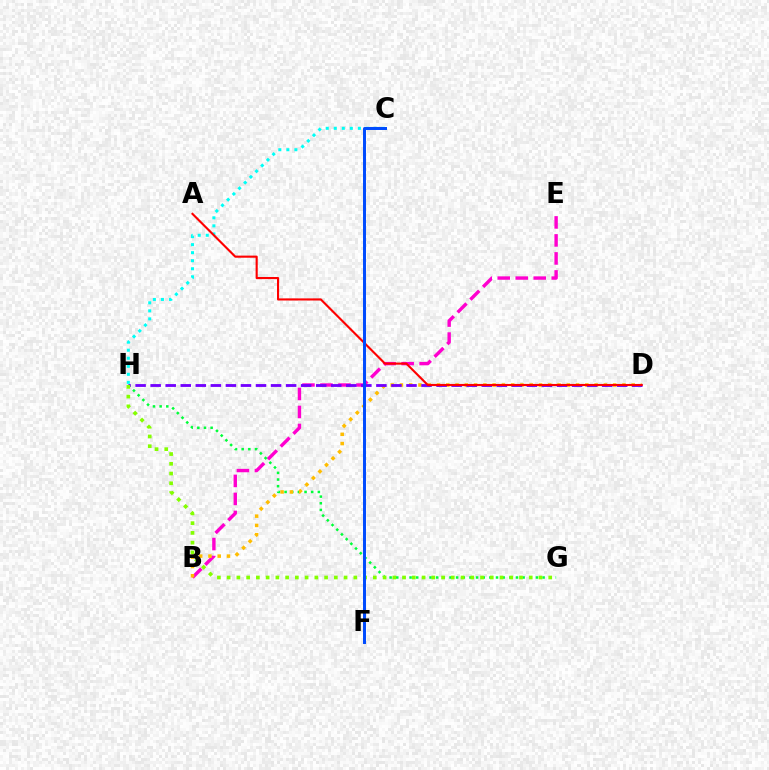{('B', 'E'): [{'color': '#ff00cf', 'line_style': 'dashed', 'thickness': 2.45}], ('G', 'H'): [{'color': '#00ff39', 'line_style': 'dotted', 'thickness': 1.81}, {'color': '#84ff00', 'line_style': 'dotted', 'thickness': 2.65}], ('B', 'D'): [{'color': '#ffbd00', 'line_style': 'dotted', 'thickness': 2.52}], ('D', 'H'): [{'color': '#7200ff', 'line_style': 'dashed', 'thickness': 2.04}], ('C', 'H'): [{'color': '#00fff6', 'line_style': 'dotted', 'thickness': 2.18}], ('A', 'D'): [{'color': '#ff0000', 'line_style': 'solid', 'thickness': 1.53}], ('C', 'F'): [{'color': '#004bff', 'line_style': 'solid', 'thickness': 2.15}]}